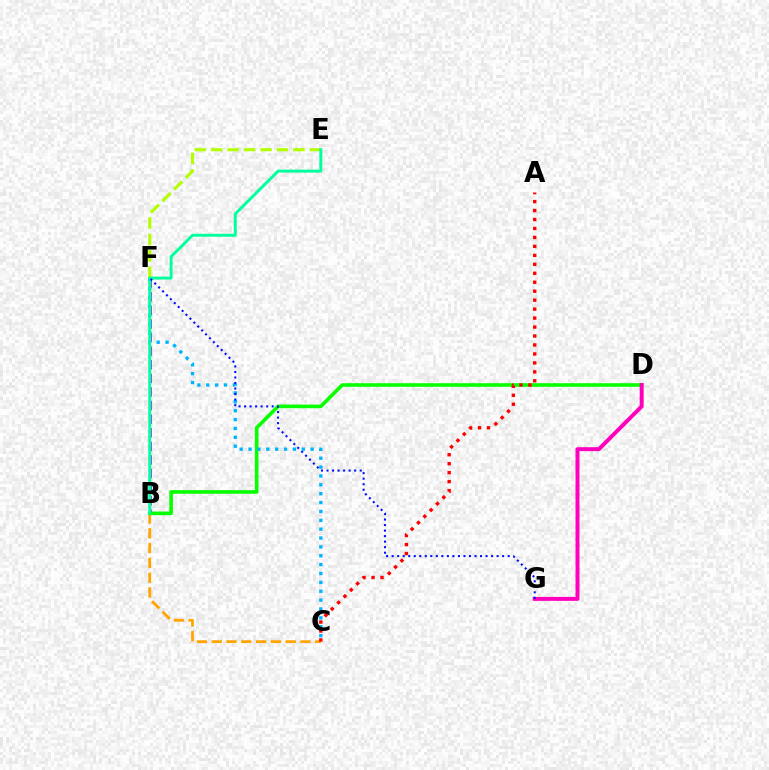{('B', 'F'): [{'color': '#9b00ff', 'line_style': 'dashed', 'thickness': 1.85}], ('B', 'C'): [{'color': '#ffa500', 'line_style': 'dashed', 'thickness': 2.01}], ('B', 'D'): [{'color': '#08ff00', 'line_style': 'solid', 'thickness': 2.6}], ('E', 'F'): [{'color': '#b3ff00', 'line_style': 'dashed', 'thickness': 2.23}], ('A', 'C'): [{'color': '#ff0000', 'line_style': 'dotted', 'thickness': 2.43}], ('C', 'F'): [{'color': '#00b5ff', 'line_style': 'dotted', 'thickness': 2.41}], ('B', 'E'): [{'color': '#00ff9d', 'line_style': 'solid', 'thickness': 2.12}], ('D', 'G'): [{'color': '#ff00bd', 'line_style': 'solid', 'thickness': 2.85}], ('F', 'G'): [{'color': '#0010ff', 'line_style': 'dotted', 'thickness': 1.5}]}